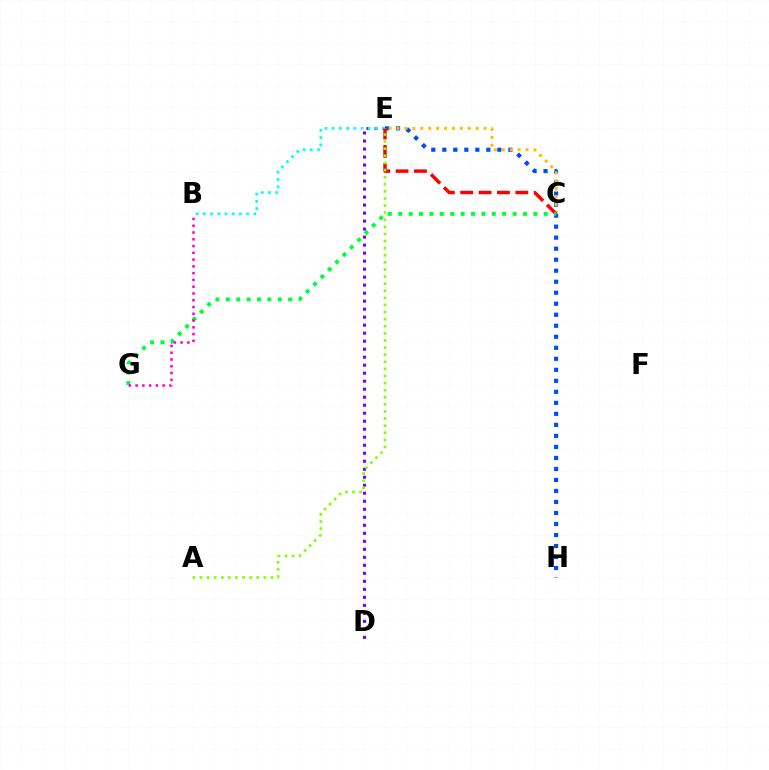{('D', 'E'): [{'color': '#7200ff', 'line_style': 'dotted', 'thickness': 2.18}], ('E', 'H'): [{'color': '#004bff', 'line_style': 'dotted', 'thickness': 2.99}], ('C', 'E'): [{'color': '#ffbd00', 'line_style': 'dotted', 'thickness': 2.15}, {'color': '#ff0000', 'line_style': 'dashed', 'thickness': 2.5}], ('B', 'E'): [{'color': '#00fff6', 'line_style': 'dotted', 'thickness': 1.96}], ('C', 'G'): [{'color': '#00ff39', 'line_style': 'dotted', 'thickness': 2.82}], ('B', 'G'): [{'color': '#ff00cf', 'line_style': 'dotted', 'thickness': 1.84}], ('A', 'E'): [{'color': '#84ff00', 'line_style': 'dotted', 'thickness': 1.93}]}